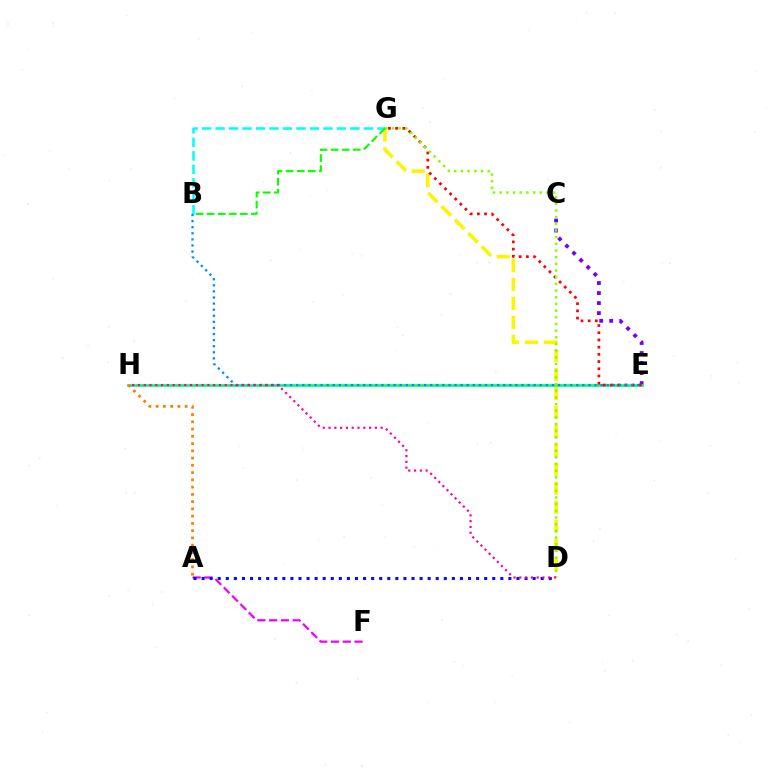{('B', 'G'): [{'color': '#00fff6', 'line_style': 'dashed', 'thickness': 1.83}, {'color': '#08ff00', 'line_style': 'dashed', 'thickness': 1.5}], ('A', 'F'): [{'color': '#ee00ff', 'line_style': 'dashed', 'thickness': 1.6}], ('C', 'E'): [{'color': '#7200ff', 'line_style': 'dotted', 'thickness': 2.72}], ('E', 'H'): [{'color': '#00ff74', 'line_style': 'solid', 'thickness': 1.97}], ('D', 'G'): [{'color': '#fcf500', 'line_style': 'dashed', 'thickness': 2.58}, {'color': '#84ff00', 'line_style': 'dotted', 'thickness': 1.81}], ('E', 'G'): [{'color': '#ff0000', 'line_style': 'dotted', 'thickness': 1.96}], ('A', 'D'): [{'color': '#0010ff', 'line_style': 'dotted', 'thickness': 2.19}], ('B', 'E'): [{'color': '#008cff', 'line_style': 'dotted', 'thickness': 1.65}], ('D', 'H'): [{'color': '#ff0094', 'line_style': 'dotted', 'thickness': 1.57}], ('A', 'H'): [{'color': '#ff7c00', 'line_style': 'dotted', 'thickness': 1.97}]}